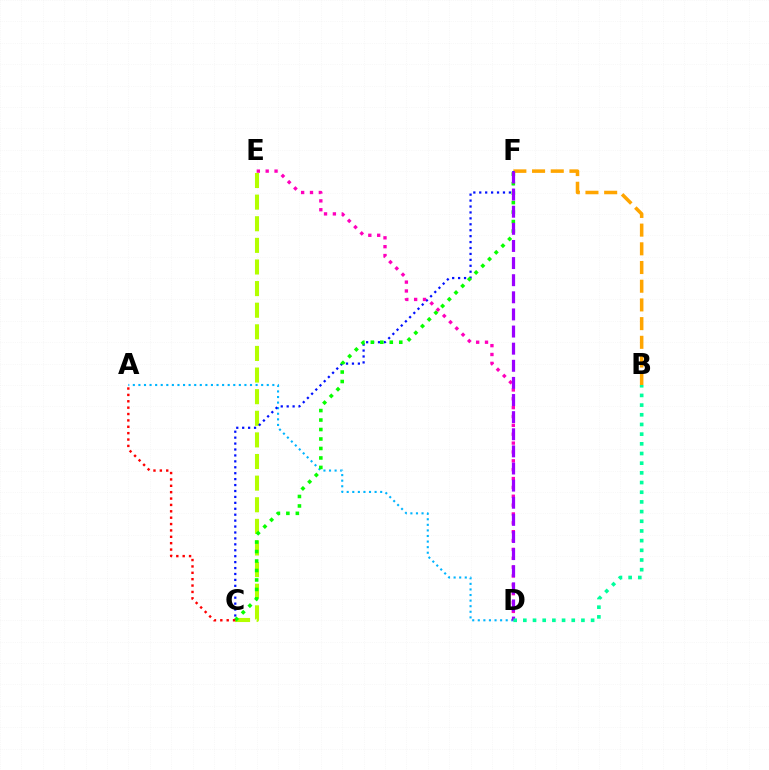{('C', 'E'): [{'color': '#b3ff00', 'line_style': 'dashed', 'thickness': 2.94}], ('A', 'D'): [{'color': '#00b5ff', 'line_style': 'dotted', 'thickness': 1.52}], ('B', 'F'): [{'color': '#ffa500', 'line_style': 'dashed', 'thickness': 2.54}], ('C', 'F'): [{'color': '#0010ff', 'line_style': 'dotted', 'thickness': 1.61}, {'color': '#08ff00', 'line_style': 'dotted', 'thickness': 2.58}], ('D', 'E'): [{'color': '#ff00bd', 'line_style': 'dotted', 'thickness': 2.41}], ('A', 'C'): [{'color': '#ff0000', 'line_style': 'dotted', 'thickness': 1.73}], ('D', 'F'): [{'color': '#9b00ff', 'line_style': 'dashed', 'thickness': 2.33}], ('B', 'D'): [{'color': '#00ff9d', 'line_style': 'dotted', 'thickness': 2.63}]}